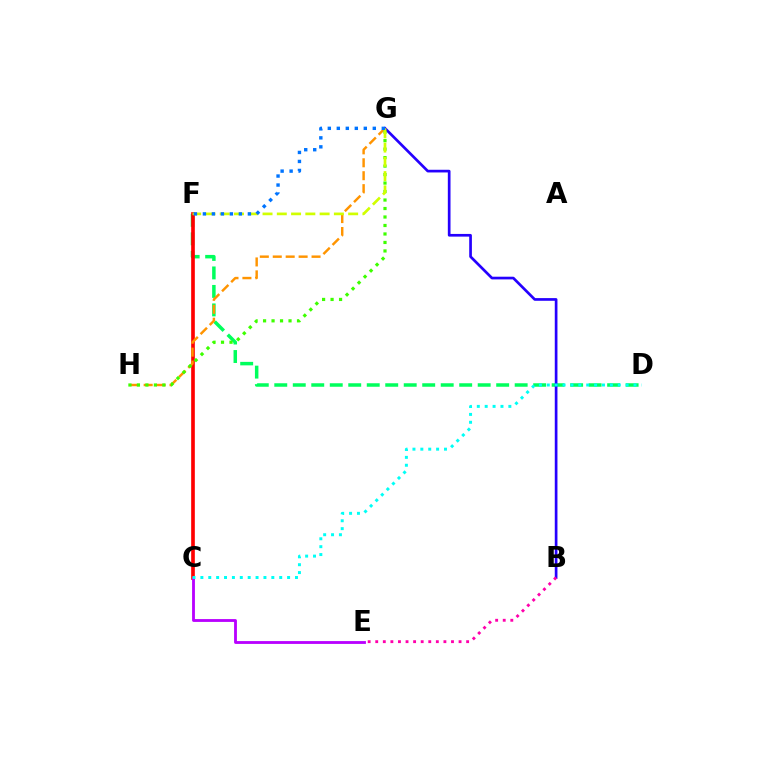{('D', 'F'): [{'color': '#00ff5c', 'line_style': 'dashed', 'thickness': 2.51}], ('B', 'G'): [{'color': '#2500ff', 'line_style': 'solid', 'thickness': 1.93}], ('C', 'F'): [{'color': '#ff0000', 'line_style': 'solid', 'thickness': 2.63}], ('G', 'H'): [{'color': '#ff9400', 'line_style': 'dashed', 'thickness': 1.76}, {'color': '#3dff00', 'line_style': 'dotted', 'thickness': 2.31}], ('C', 'E'): [{'color': '#b900ff', 'line_style': 'solid', 'thickness': 2.04}], ('B', 'E'): [{'color': '#ff00ac', 'line_style': 'dotted', 'thickness': 2.06}], ('F', 'G'): [{'color': '#d1ff00', 'line_style': 'dashed', 'thickness': 1.94}, {'color': '#0074ff', 'line_style': 'dotted', 'thickness': 2.44}], ('C', 'D'): [{'color': '#00fff6', 'line_style': 'dotted', 'thickness': 2.14}]}